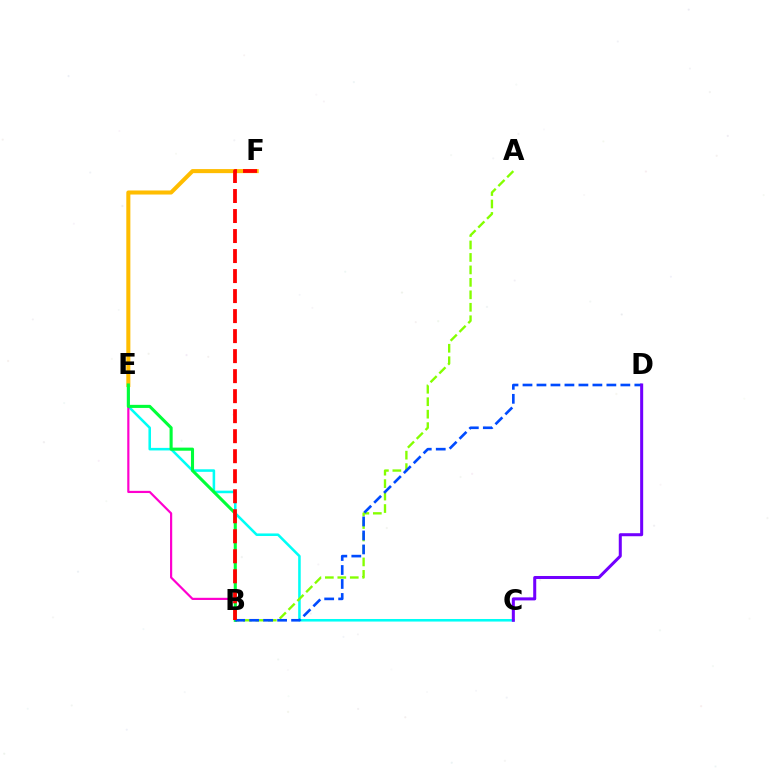{('C', 'E'): [{'color': '#00fff6', 'line_style': 'solid', 'thickness': 1.84}], ('B', 'E'): [{'color': '#ff00cf', 'line_style': 'solid', 'thickness': 1.57}, {'color': '#00ff39', 'line_style': 'solid', 'thickness': 2.22}], ('A', 'B'): [{'color': '#84ff00', 'line_style': 'dashed', 'thickness': 1.69}], ('E', 'F'): [{'color': '#ffbd00', 'line_style': 'solid', 'thickness': 2.92}], ('B', 'D'): [{'color': '#004bff', 'line_style': 'dashed', 'thickness': 1.9}], ('B', 'F'): [{'color': '#ff0000', 'line_style': 'dashed', 'thickness': 2.72}], ('C', 'D'): [{'color': '#7200ff', 'line_style': 'solid', 'thickness': 2.18}]}